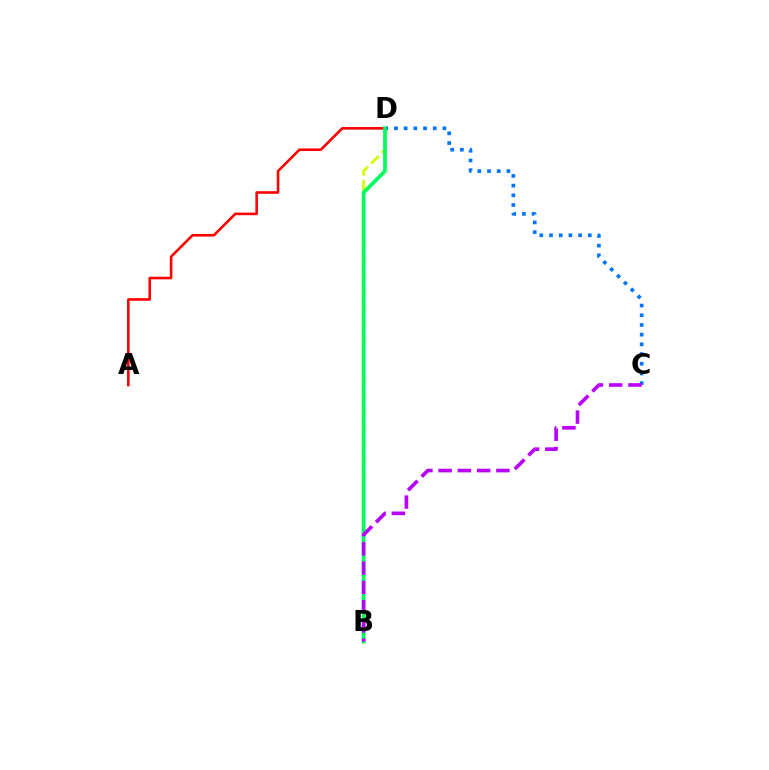{('B', 'D'): [{'color': '#d1ff00', 'line_style': 'dashed', 'thickness': 2.06}, {'color': '#00ff5c', 'line_style': 'solid', 'thickness': 2.68}], ('C', 'D'): [{'color': '#0074ff', 'line_style': 'dotted', 'thickness': 2.64}], ('A', 'D'): [{'color': '#ff0000', 'line_style': 'solid', 'thickness': 1.87}], ('B', 'C'): [{'color': '#b900ff', 'line_style': 'dashed', 'thickness': 2.62}]}